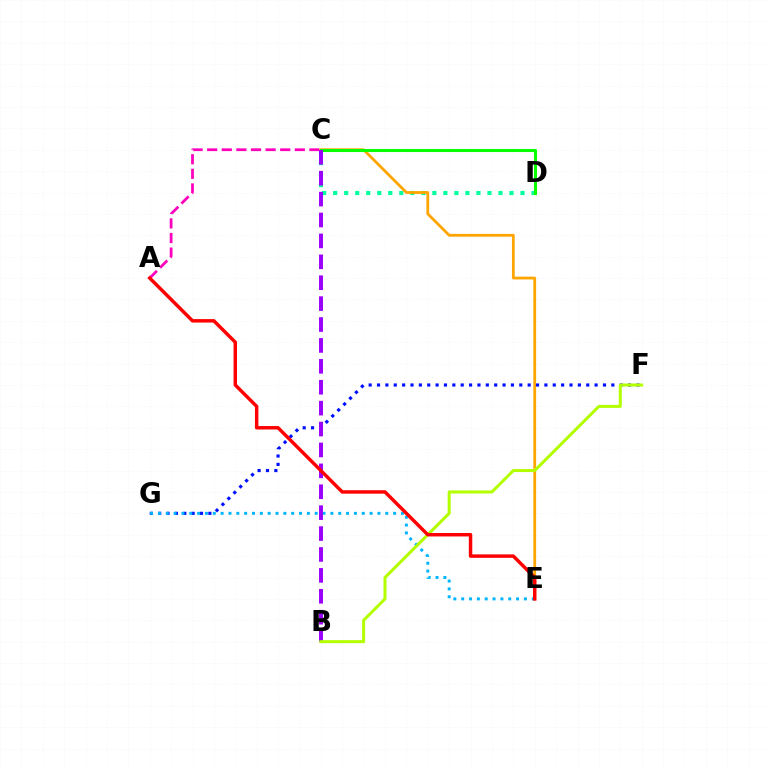{('C', 'D'): [{'color': '#00ff9d', 'line_style': 'dotted', 'thickness': 2.99}, {'color': '#08ff00', 'line_style': 'solid', 'thickness': 2.21}], ('A', 'C'): [{'color': '#ff00bd', 'line_style': 'dashed', 'thickness': 1.98}], ('C', 'E'): [{'color': '#ffa500', 'line_style': 'solid', 'thickness': 2.01}], ('F', 'G'): [{'color': '#0010ff', 'line_style': 'dotted', 'thickness': 2.27}], ('E', 'G'): [{'color': '#00b5ff', 'line_style': 'dotted', 'thickness': 2.13}], ('B', 'C'): [{'color': '#9b00ff', 'line_style': 'dashed', 'thickness': 2.84}], ('B', 'F'): [{'color': '#b3ff00', 'line_style': 'solid', 'thickness': 2.18}], ('A', 'E'): [{'color': '#ff0000', 'line_style': 'solid', 'thickness': 2.49}]}